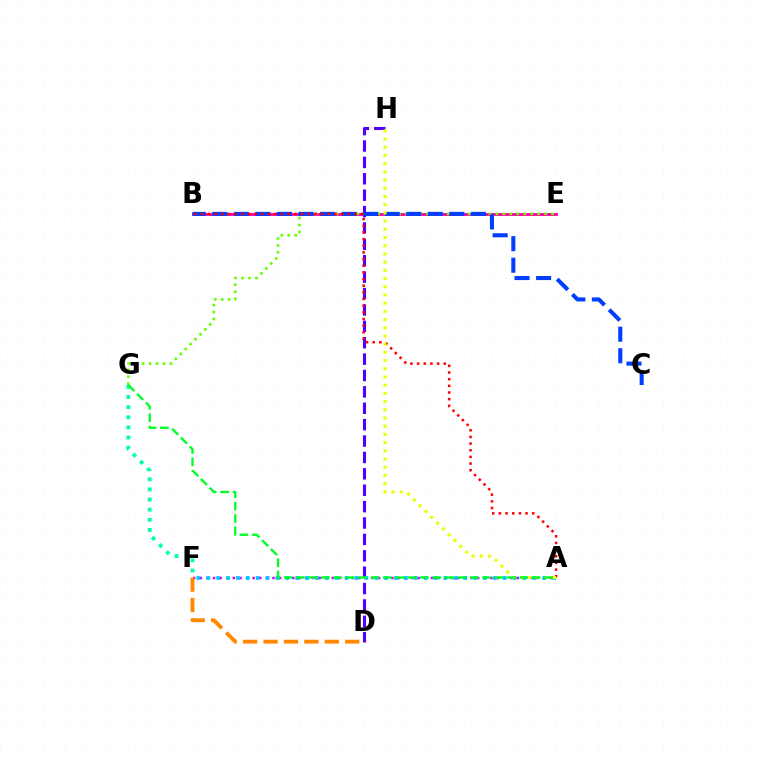{('D', 'H'): [{'color': '#4f00ff', 'line_style': 'dashed', 'thickness': 2.23}], ('A', 'F'): [{'color': '#d600ff', 'line_style': 'dotted', 'thickness': 1.79}, {'color': '#00c7ff', 'line_style': 'dotted', 'thickness': 2.68}], ('F', 'G'): [{'color': '#00ffaf', 'line_style': 'dotted', 'thickness': 2.75}], ('B', 'E'): [{'color': '#ff00a0', 'line_style': 'solid', 'thickness': 2.05}], ('E', 'G'): [{'color': '#66ff00', 'line_style': 'dotted', 'thickness': 1.89}], ('D', 'F'): [{'color': '#ff8800', 'line_style': 'dashed', 'thickness': 2.77}], ('B', 'C'): [{'color': '#003fff', 'line_style': 'dashed', 'thickness': 2.93}], ('A', 'B'): [{'color': '#ff0000', 'line_style': 'dotted', 'thickness': 1.81}], ('A', 'H'): [{'color': '#eeff00', 'line_style': 'dotted', 'thickness': 2.23}], ('A', 'G'): [{'color': '#00ff27', 'line_style': 'dashed', 'thickness': 1.69}]}